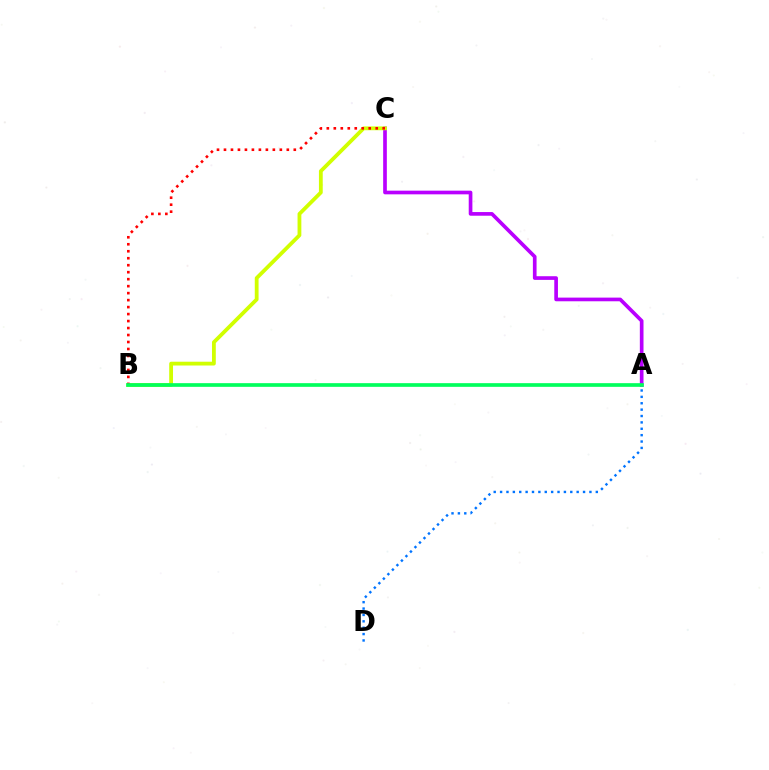{('A', 'C'): [{'color': '#b900ff', 'line_style': 'solid', 'thickness': 2.64}], ('A', 'D'): [{'color': '#0074ff', 'line_style': 'dotted', 'thickness': 1.73}], ('B', 'C'): [{'color': '#d1ff00', 'line_style': 'solid', 'thickness': 2.73}, {'color': '#ff0000', 'line_style': 'dotted', 'thickness': 1.9}], ('A', 'B'): [{'color': '#00ff5c', 'line_style': 'solid', 'thickness': 2.65}]}